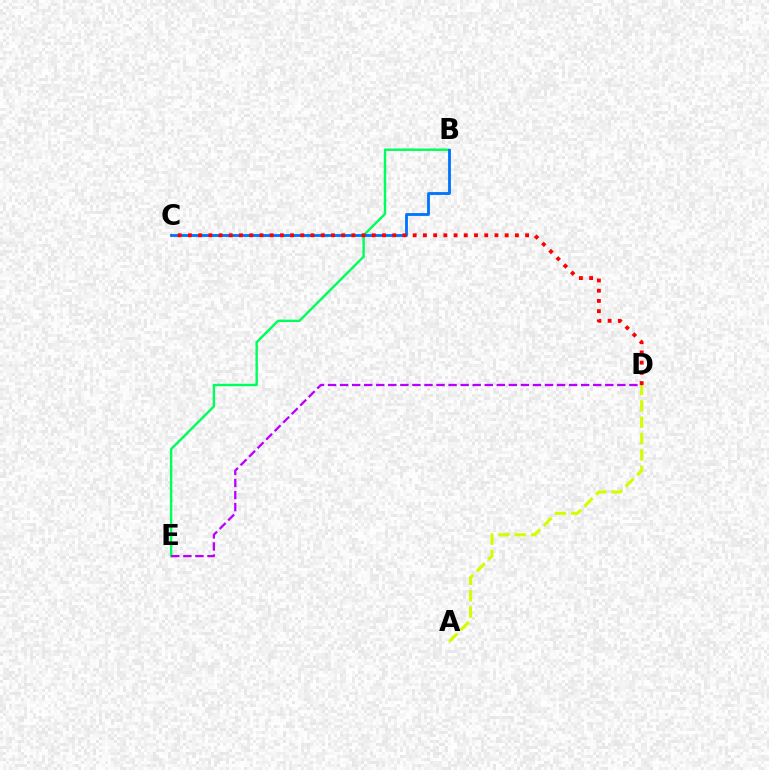{('B', 'E'): [{'color': '#00ff5c', 'line_style': 'solid', 'thickness': 1.75}], ('A', 'D'): [{'color': '#d1ff00', 'line_style': 'dashed', 'thickness': 2.22}], ('B', 'C'): [{'color': '#0074ff', 'line_style': 'solid', 'thickness': 2.04}], ('C', 'D'): [{'color': '#ff0000', 'line_style': 'dotted', 'thickness': 2.78}], ('D', 'E'): [{'color': '#b900ff', 'line_style': 'dashed', 'thickness': 1.64}]}